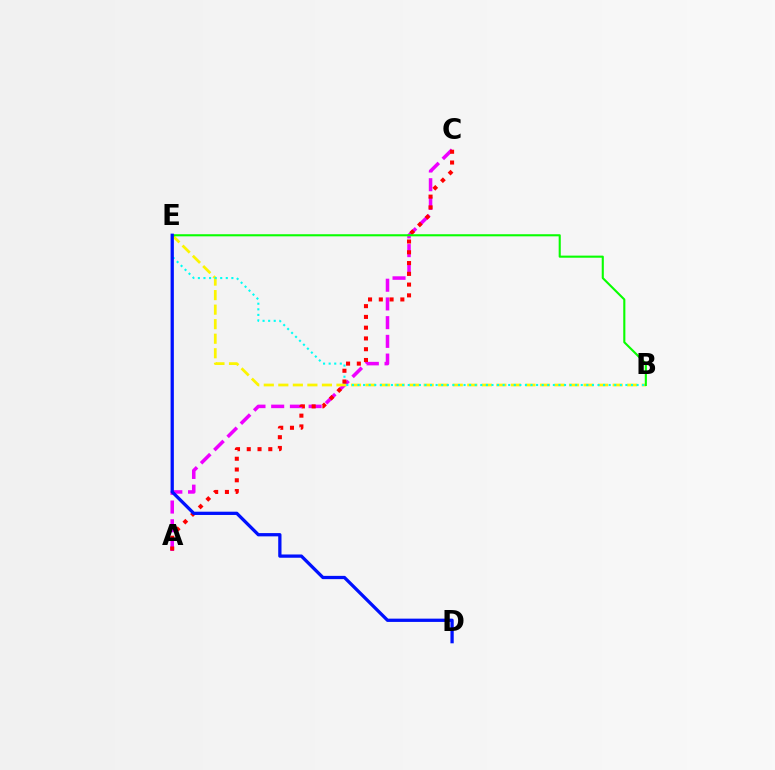{('A', 'C'): [{'color': '#ee00ff', 'line_style': 'dashed', 'thickness': 2.54}, {'color': '#ff0000', 'line_style': 'dotted', 'thickness': 2.93}], ('B', 'E'): [{'color': '#fcf500', 'line_style': 'dashed', 'thickness': 1.97}, {'color': '#00fff6', 'line_style': 'dotted', 'thickness': 1.52}, {'color': '#08ff00', 'line_style': 'solid', 'thickness': 1.51}], ('D', 'E'): [{'color': '#0010ff', 'line_style': 'solid', 'thickness': 2.36}]}